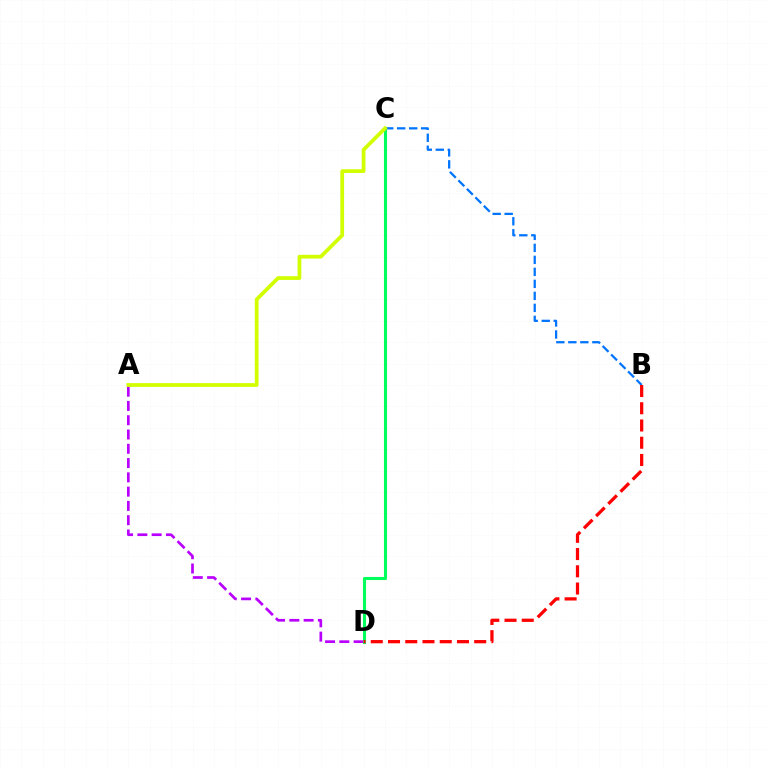{('A', 'D'): [{'color': '#b900ff', 'line_style': 'dashed', 'thickness': 1.94}], ('C', 'D'): [{'color': '#00ff5c', 'line_style': 'solid', 'thickness': 2.22}], ('B', 'C'): [{'color': '#0074ff', 'line_style': 'dashed', 'thickness': 1.63}], ('B', 'D'): [{'color': '#ff0000', 'line_style': 'dashed', 'thickness': 2.34}], ('A', 'C'): [{'color': '#d1ff00', 'line_style': 'solid', 'thickness': 2.7}]}